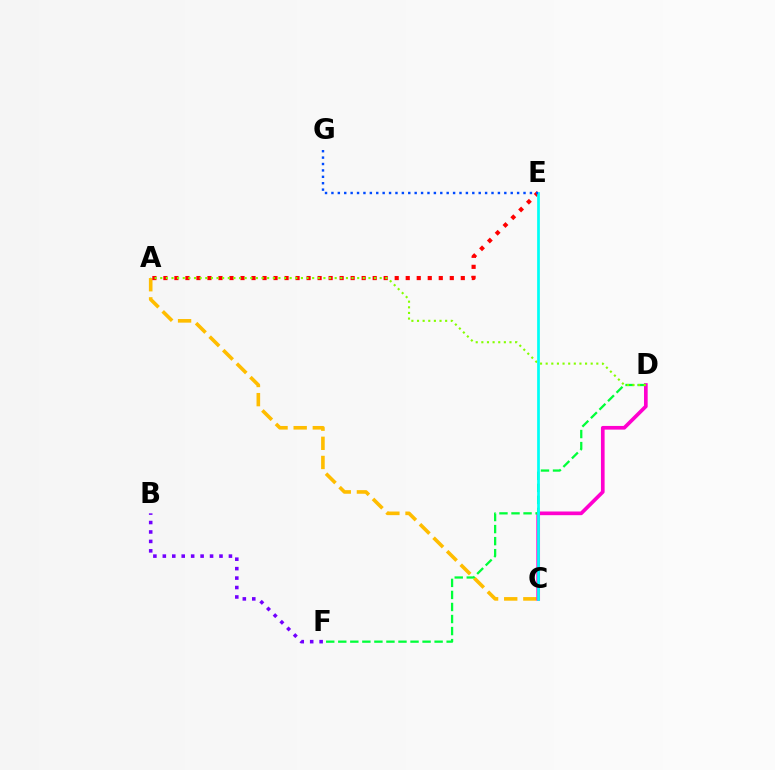{('A', 'C'): [{'color': '#ffbd00', 'line_style': 'dashed', 'thickness': 2.6}], ('C', 'D'): [{'color': '#ff00cf', 'line_style': 'solid', 'thickness': 2.65}], ('D', 'F'): [{'color': '#00ff39', 'line_style': 'dashed', 'thickness': 1.64}], ('A', 'E'): [{'color': '#ff0000', 'line_style': 'dotted', 'thickness': 2.99}], ('B', 'F'): [{'color': '#7200ff', 'line_style': 'dotted', 'thickness': 2.57}], ('A', 'D'): [{'color': '#84ff00', 'line_style': 'dotted', 'thickness': 1.53}], ('C', 'E'): [{'color': '#00fff6', 'line_style': 'solid', 'thickness': 1.96}], ('E', 'G'): [{'color': '#004bff', 'line_style': 'dotted', 'thickness': 1.74}]}